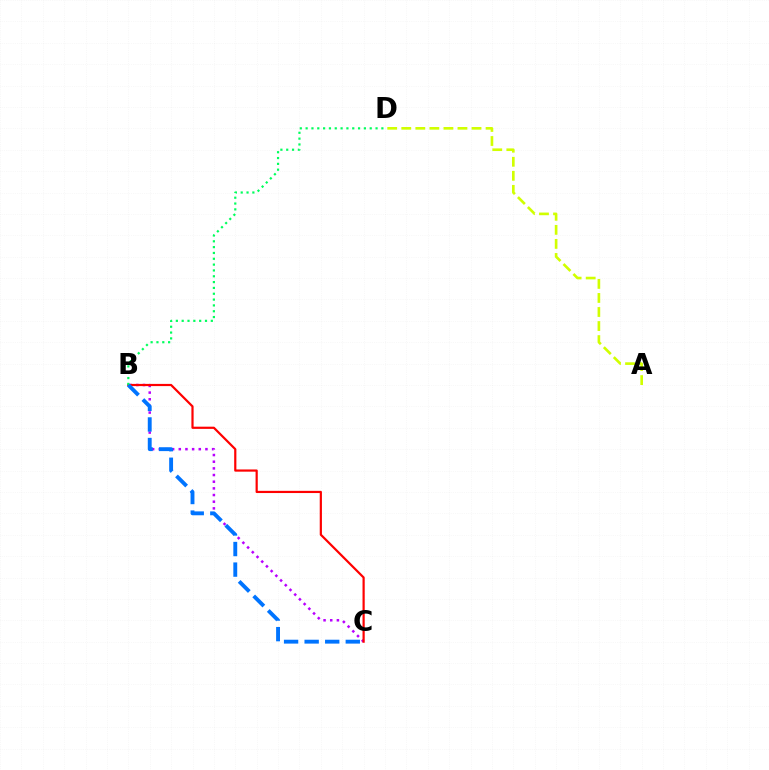{('B', 'C'): [{'color': '#b900ff', 'line_style': 'dotted', 'thickness': 1.81}, {'color': '#ff0000', 'line_style': 'solid', 'thickness': 1.58}, {'color': '#0074ff', 'line_style': 'dashed', 'thickness': 2.79}], ('A', 'D'): [{'color': '#d1ff00', 'line_style': 'dashed', 'thickness': 1.91}], ('B', 'D'): [{'color': '#00ff5c', 'line_style': 'dotted', 'thickness': 1.58}]}